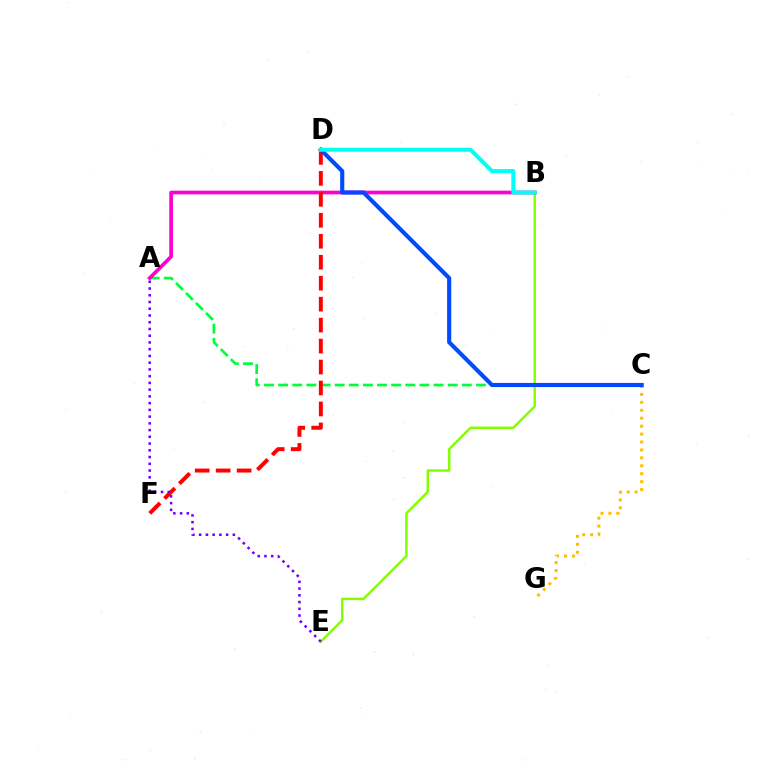{('B', 'E'): [{'color': '#84ff00', 'line_style': 'solid', 'thickness': 1.8}], ('A', 'C'): [{'color': '#00ff39', 'line_style': 'dashed', 'thickness': 1.92}], ('A', 'B'): [{'color': '#ff00cf', 'line_style': 'solid', 'thickness': 2.65}], ('D', 'F'): [{'color': '#ff0000', 'line_style': 'dashed', 'thickness': 2.85}], ('C', 'G'): [{'color': '#ffbd00', 'line_style': 'dotted', 'thickness': 2.15}], ('A', 'E'): [{'color': '#7200ff', 'line_style': 'dotted', 'thickness': 1.83}], ('C', 'D'): [{'color': '#004bff', 'line_style': 'solid', 'thickness': 2.97}], ('B', 'D'): [{'color': '#00fff6', 'line_style': 'solid', 'thickness': 2.91}]}